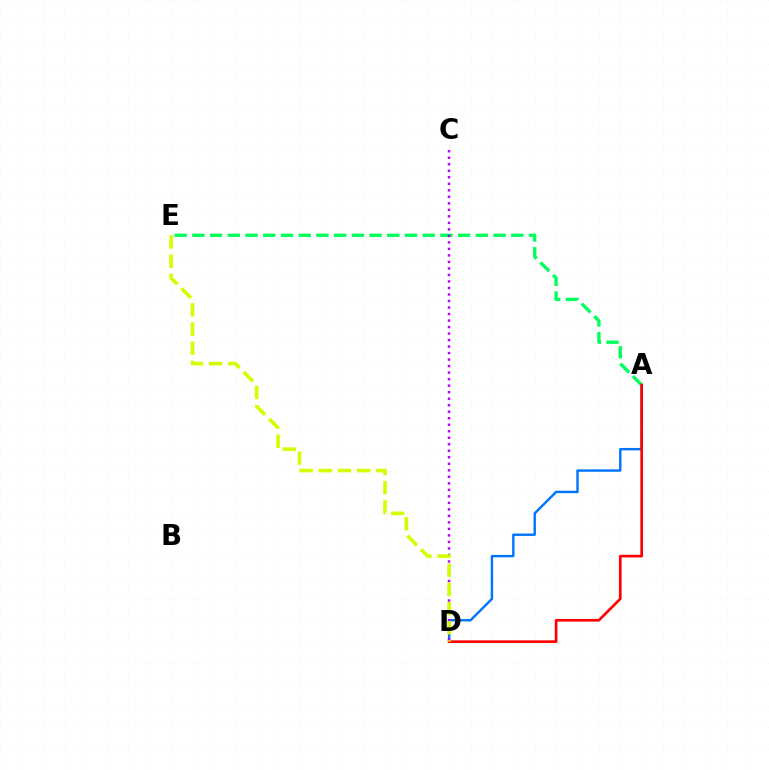{('A', 'D'): [{'color': '#0074ff', 'line_style': 'solid', 'thickness': 1.74}, {'color': '#ff0000', 'line_style': 'solid', 'thickness': 1.92}], ('A', 'E'): [{'color': '#00ff5c', 'line_style': 'dashed', 'thickness': 2.41}], ('C', 'D'): [{'color': '#b900ff', 'line_style': 'dotted', 'thickness': 1.77}], ('D', 'E'): [{'color': '#d1ff00', 'line_style': 'dashed', 'thickness': 2.61}]}